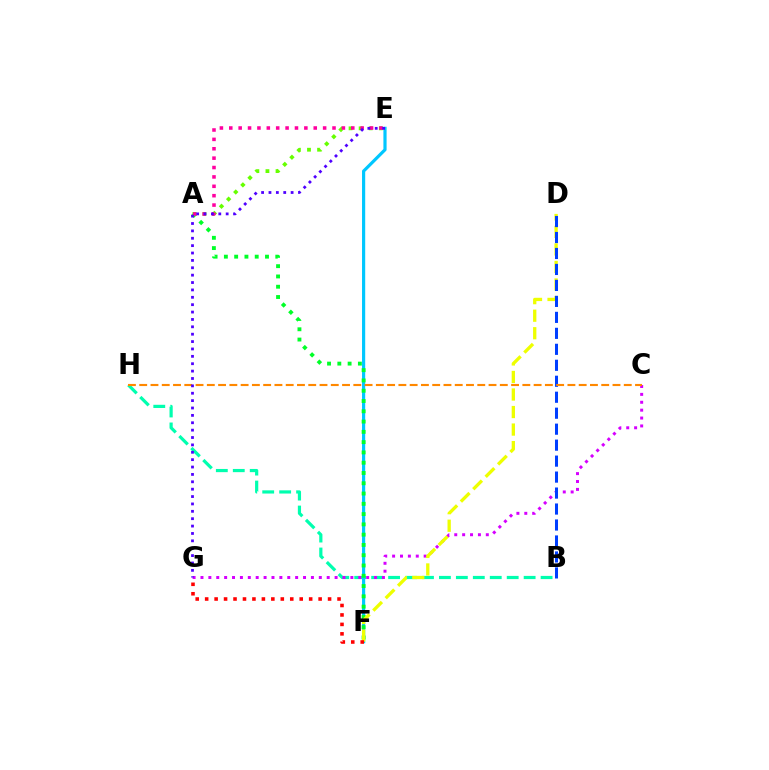{('B', 'H'): [{'color': '#00ffaf', 'line_style': 'dashed', 'thickness': 2.3}], ('E', 'F'): [{'color': '#00c7ff', 'line_style': 'solid', 'thickness': 2.29}], ('C', 'G'): [{'color': '#d600ff', 'line_style': 'dotted', 'thickness': 2.14}], ('A', 'F'): [{'color': '#00ff27', 'line_style': 'dotted', 'thickness': 2.79}], ('D', 'F'): [{'color': '#eeff00', 'line_style': 'dashed', 'thickness': 2.38}], ('A', 'E'): [{'color': '#66ff00', 'line_style': 'dotted', 'thickness': 2.74}, {'color': '#ff00a0', 'line_style': 'dotted', 'thickness': 2.55}], ('F', 'G'): [{'color': '#ff0000', 'line_style': 'dotted', 'thickness': 2.57}], ('B', 'D'): [{'color': '#003fff', 'line_style': 'dashed', 'thickness': 2.17}], ('C', 'H'): [{'color': '#ff8800', 'line_style': 'dashed', 'thickness': 1.53}], ('E', 'G'): [{'color': '#4f00ff', 'line_style': 'dotted', 'thickness': 2.01}]}